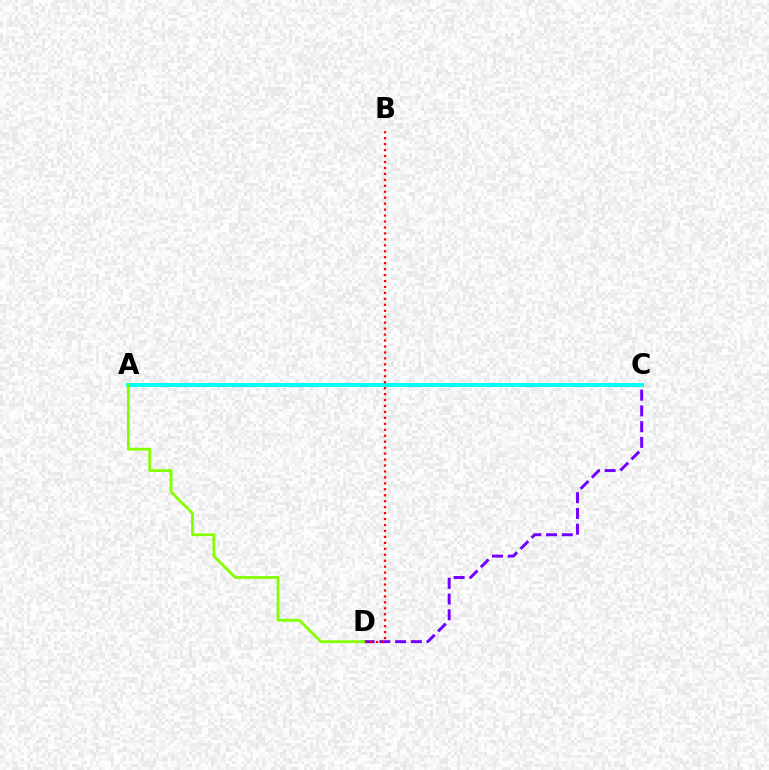{('A', 'C'): [{'color': '#00fff6', 'line_style': 'solid', 'thickness': 2.82}], ('C', 'D'): [{'color': '#7200ff', 'line_style': 'dashed', 'thickness': 2.14}], ('B', 'D'): [{'color': '#ff0000', 'line_style': 'dotted', 'thickness': 1.62}], ('A', 'D'): [{'color': '#84ff00', 'line_style': 'solid', 'thickness': 2.01}]}